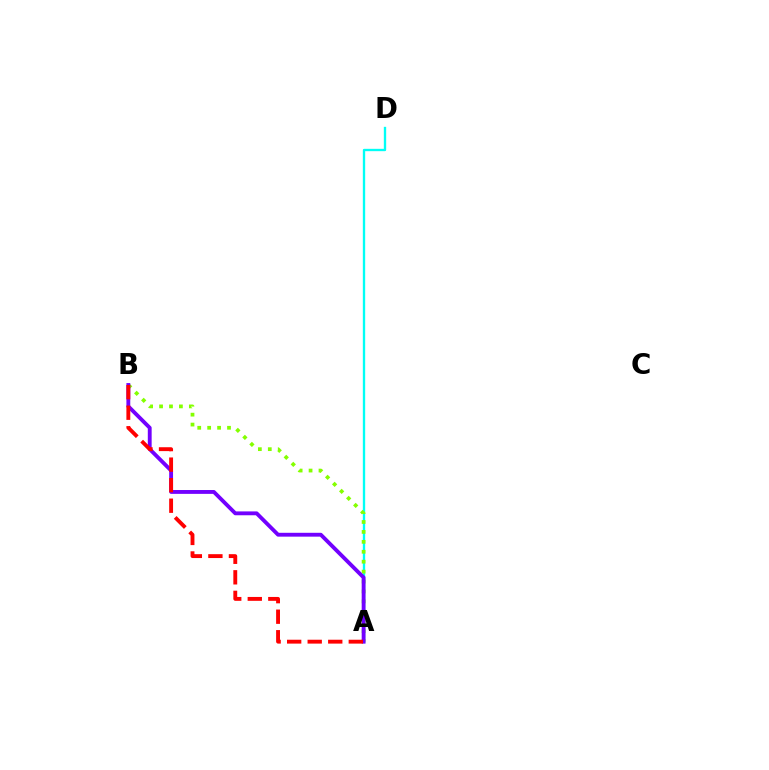{('A', 'D'): [{'color': '#00fff6', 'line_style': 'solid', 'thickness': 1.69}], ('A', 'B'): [{'color': '#84ff00', 'line_style': 'dotted', 'thickness': 2.7}, {'color': '#7200ff', 'line_style': 'solid', 'thickness': 2.77}, {'color': '#ff0000', 'line_style': 'dashed', 'thickness': 2.79}]}